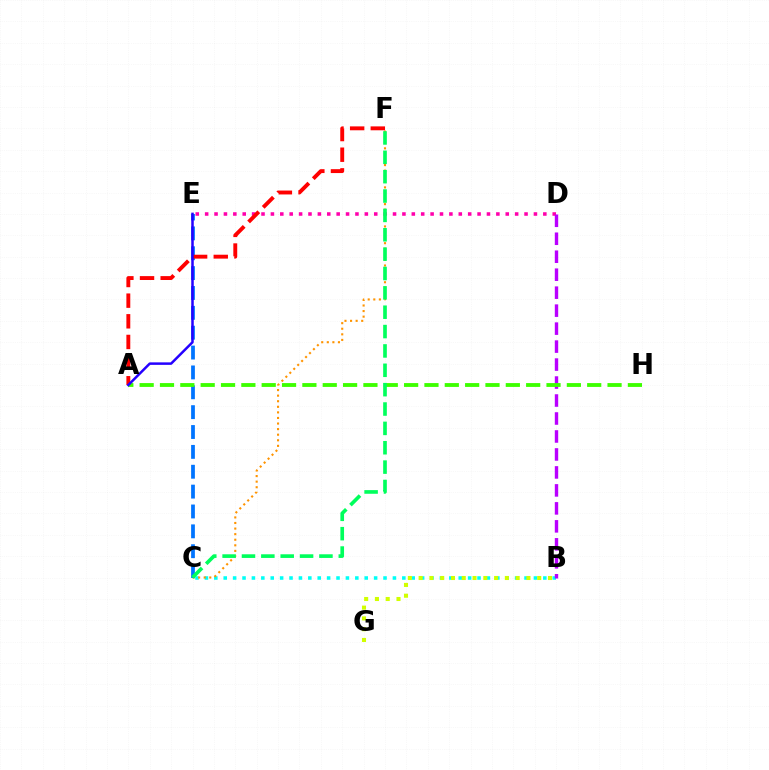{('D', 'E'): [{'color': '#ff00ac', 'line_style': 'dotted', 'thickness': 2.55}], ('B', 'C'): [{'color': '#00fff6', 'line_style': 'dotted', 'thickness': 2.55}], ('C', 'F'): [{'color': '#ff9400', 'line_style': 'dotted', 'thickness': 1.52}, {'color': '#00ff5c', 'line_style': 'dashed', 'thickness': 2.63}], ('B', 'D'): [{'color': '#b900ff', 'line_style': 'dashed', 'thickness': 2.44}], ('B', 'G'): [{'color': '#d1ff00', 'line_style': 'dotted', 'thickness': 2.93}], ('C', 'E'): [{'color': '#0074ff', 'line_style': 'dashed', 'thickness': 2.7}], ('A', 'H'): [{'color': '#3dff00', 'line_style': 'dashed', 'thickness': 2.76}], ('A', 'F'): [{'color': '#ff0000', 'line_style': 'dashed', 'thickness': 2.81}], ('A', 'E'): [{'color': '#2500ff', 'line_style': 'solid', 'thickness': 1.8}]}